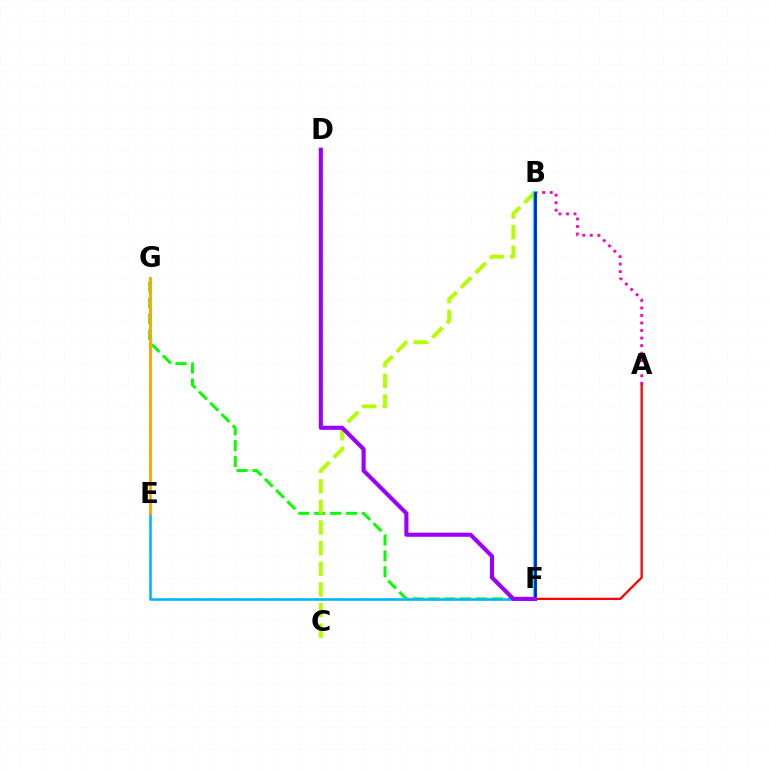{('F', 'G'): [{'color': '#08ff00', 'line_style': 'dashed', 'thickness': 2.16}], ('A', 'B'): [{'color': '#ff00bd', 'line_style': 'dotted', 'thickness': 2.05}], ('E', 'F'): [{'color': '#00b5ff', 'line_style': 'solid', 'thickness': 1.85}], ('B', 'C'): [{'color': '#b3ff00', 'line_style': 'dashed', 'thickness': 2.8}], ('B', 'F'): [{'color': '#00ff9d', 'line_style': 'solid', 'thickness': 2.86}, {'color': '#0010ff', 'line_style': 'solid', 'thickness': 1.86}], ('A', 'F'): [{'color': '#ff0000', 'line_style': 'solid', 'thickness': 1.64}], ('D', 'F'): [{'color': '#9b00ff', 'line_style': 'solid', 'thickness': 2.95}], ('E', 'G'): [{'color': '#ffa500', 'line_style': 'solid', 'thickness': 2.07}]}